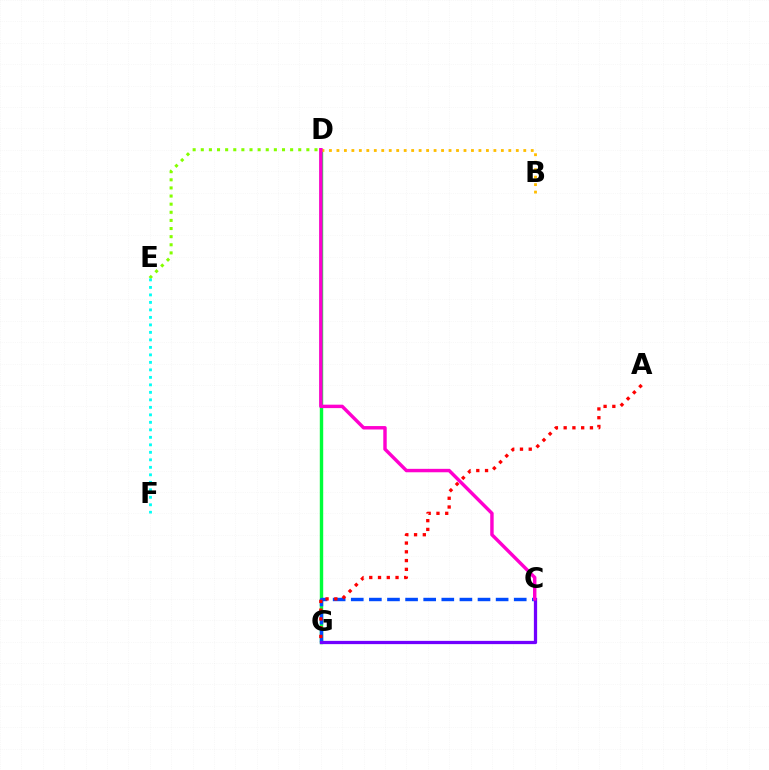{('D', 'G'): [{'color': '#00ff39', 'line_style': 'solid', 'thickness': 2.45}], ('C', 'G'): [{'color': '#004bff', 'line_style': 'dashed', 'thickness': 2.46}, {'color': '#7200ff', 'line_style': 'solid', 'thickness': 2.34}], ('B', 'D'): [{'color': '#ffbd00', 'line_style': 'dotted', 'thickness': 2.03}], ('D', 'E'): [{'color': '#84ff00', 'line_style': 'dotted', 'thickness': 2.21}], ('A', 'G'): [{'color': '#ff0000', 'line_style': 'dotted', 'thickness': 2.38}], ('E', 'F'): [{'color': '#00fff6', 'line_style': 'dotted', 'thickness': 2.04}], ('C', 'D'): [{'color': '#ff00cf', 'line_style': 'solid', 'thickness': 2.47}]}